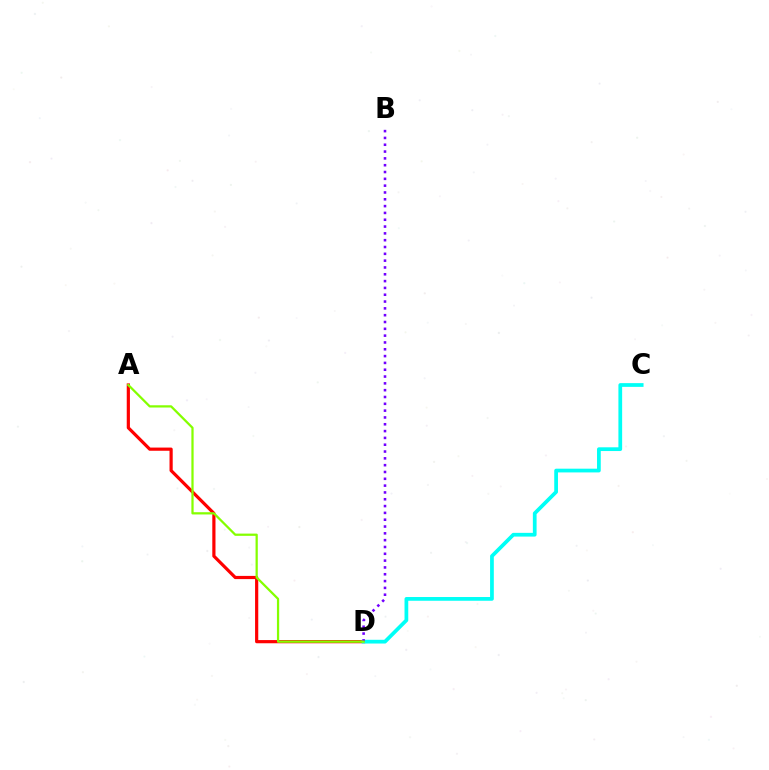{('A', 'D'): [{'color': '#ff0000', 'line_style': 'solid', 'thickness': 2.3}, {'color': '#84ff00', 'line_style': 'solid', 'thickness': 1.62}], ('C', 'D'): [{'color': '#00fff6', 'line_style': 'solid', 'thickness': 2.69}], ('B', 'D'): [{'color': '#7200ff', 'line_style': 'dotted', 'thickness': 1.85}]}